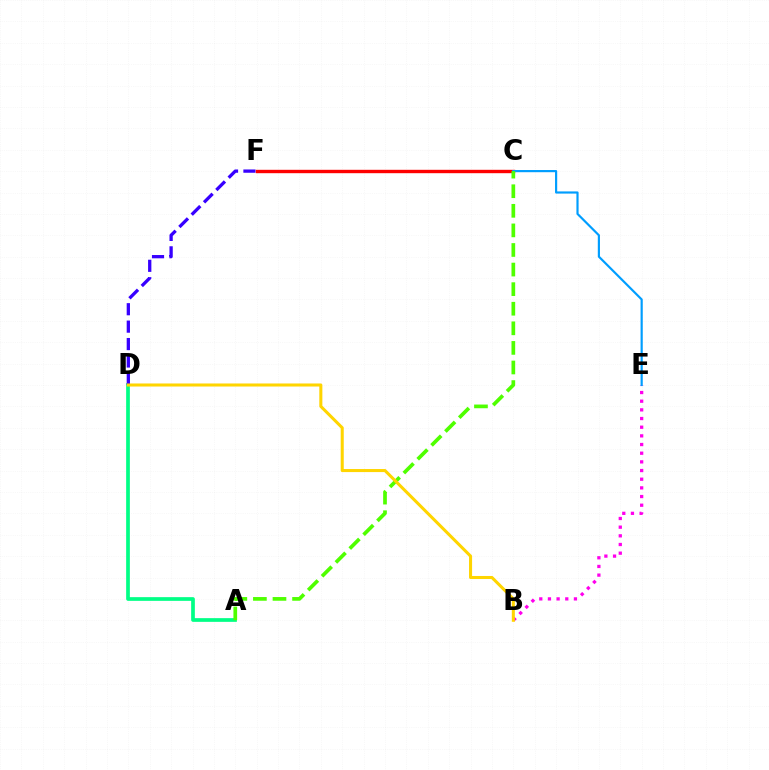{('A', 'D'): [{'color': '#00ff86', 'line_style': 'solid', 'thickness': 2.67}], ('D', 'F'): [{'color': '#3700ff', 'line_style': 'dashed', 'thickness': 2.37}], ('B', 'E'): [{'color': '#ff00ed', 'line_style': 'dotted', 'thickness': 2.36}], ('C', 'F'): [{'color': '#ff0000', 'line_style': 'solid', 'thickness': 2.44}], ('C', 'E'): [{'color': '#009eff', 'line_style': 'solid', 'thickness': 1.56}], ('A', 'C'): [{'color': '#4fff00', 'line_style': 'dashed', 'thickness': 2.66}], ('B', 'D'): [{'color': '#ffd500', 'line_style': 'solid', 'thickness': 2.2}]}